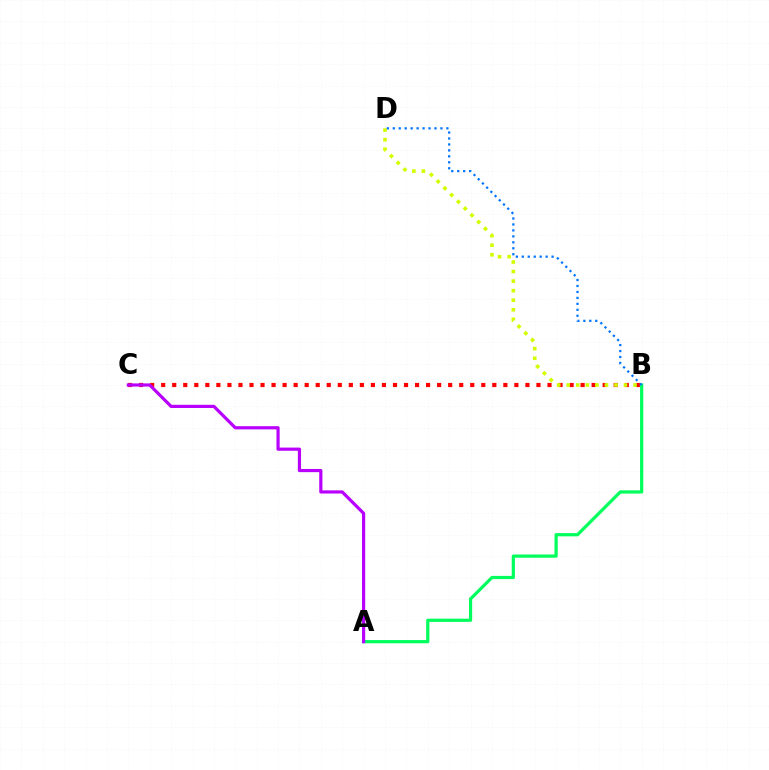{('A', 'B'): [{'color': '#00ff5c', 'line_style': 'solid', 'thickness': 2.31}], ('B', 'C'): [{'color': '#ff0000', 'line_style': 'dotted', 'thickness': 3.0}], ('A', 'C'): [{'color': '#b900ff', 'line_style': 'solid', 'thickness': 2.29}], ('B', 'D'): [{'color': '#d1ff00', 'line_style': 'dotted', 'thickness': 2.59}, {'color': '#0074ff', 'line_style': 'dotted', 'thickness': 1.62}]}